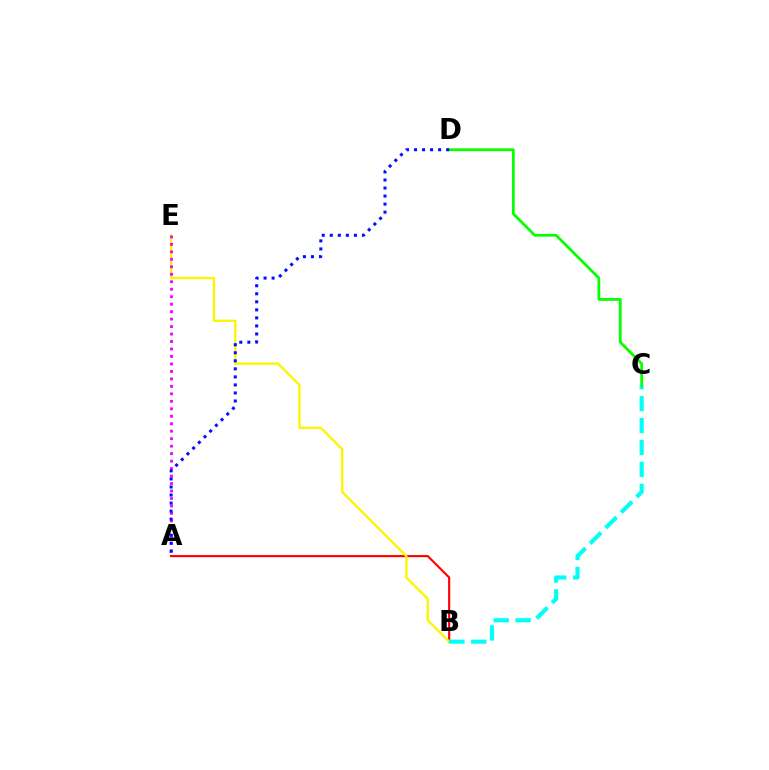{('A', 'B'): [{'color': '#ff0000', 'line_style': 'solid', 'thickness': 1.54}], ('B', 'E'): [{'color': '#fcf500', 'line_style': 'solid', 'thickness': 1.69}], ('B', 'C'): [{'color': '#00fff6', 'line_style': 'dashed', 'thickness': 2.98}], ('A', 'E'): [{'color': '#ee00ff', 'line_style': 'dotted', 'thickness': 2.03}], ('C', 'D'): [{'color': '#08ff00', 'line_style': 'solid', 'thickness': 2.01}], ('A', 'D'): [{'color': '#0010ff', 'line_style': 'dotted', 'thickness': 2.18}]}